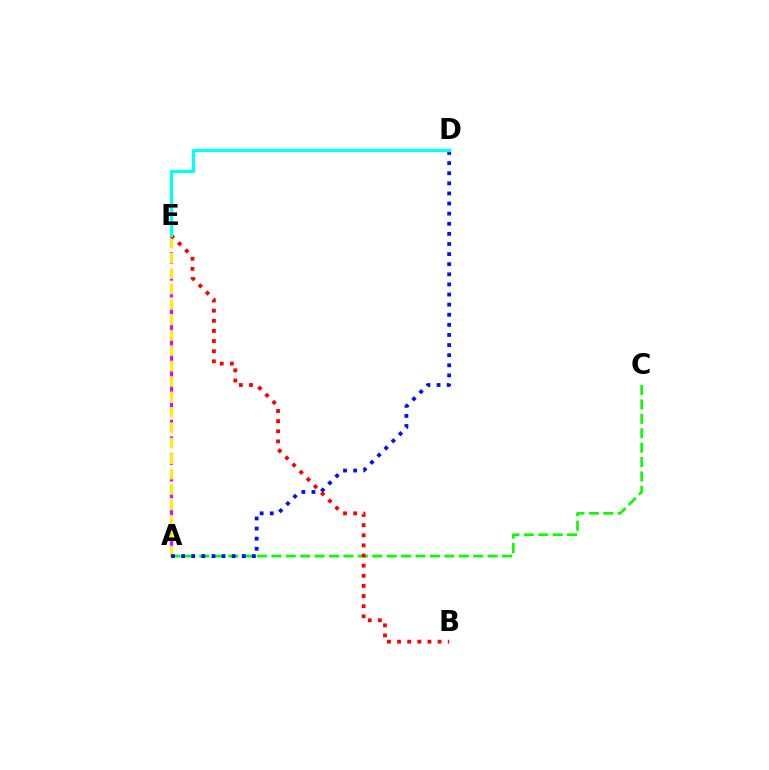{('A', 'E'): [{'color': '#ee00ff', 'line_style': 'dashed', 'thickness': 2.27}, {'color': '#fcf500', 'line_style': 'dashed', 'thickness': 2.09}], ('A', 'C'): [{'color': '#08ff00', 'line_style': 'dashed', 'thickness': 1.96}], ('A', 'D'): [{'color': '#0010ff', 'line_style': 'dotted', 'thickness': 2.75}], ('B', 'E'): [{'color': '#ff0000', 'line_style': 'dotted', 'thickness': 2.75}], ('D', 'E'): [{'color': '#00fff6', 'line_style': 'solid', 'thickness': 2.35}]}